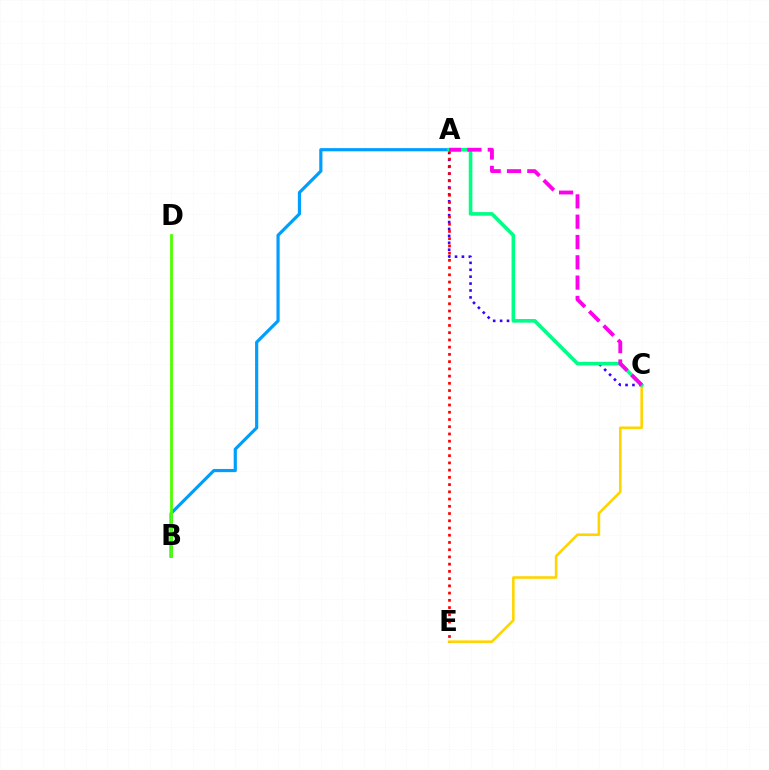{('A', 'B'): [{'color': '#009eff', 'line_style': 'solid', 'thickness': 2.29}], ('B', 'D'): [{'color': '#4fff00', 'line_style': 'solid', 'thickness': 2.01}], ('C', 'E'): [{'color': '#ffd500', 'line_style': 'solid', 'thickness': 1.88}], ('A', 'C'): [{'color': '#3700ff', 'line_style': 'dotted', 'thickness': 1.88}, {'color': '#00ff86', 'line_style': 'solid', 'thickness': 2.59}, {'color': '#ff00ed', 'line_style': 'dashed', 'thickness': 2.76}], ('A', 'E'): [{'color': '#ff0000', 'line_style': 'dotted', 'thickness': 1.97}]}